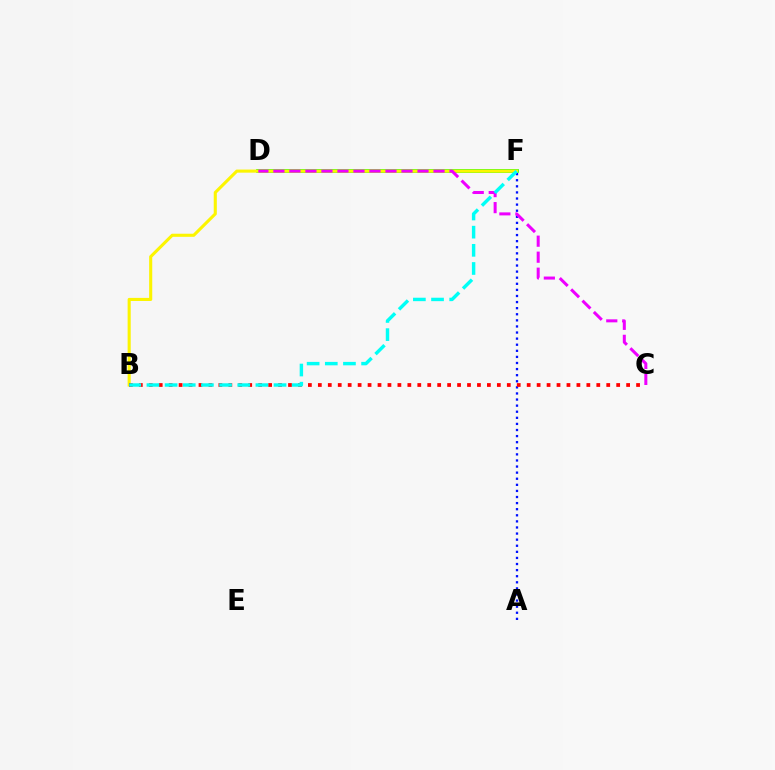{('D', 'F'): [{'color': '#08ff00', 'line_style': 'solid', 'thickness': 2.63}], ('B', 'F'): [{'color': '#fcf500', 'line_style': 'solid', 'thickness': 2.23}, {'color': '#00fff6', 'line_style': 'dashed', 'thickness': 2.47}], ('A', 'F'): [{'color': '#0010ff', 'line_style': 'dotted', 'thickness': 1.66}], ('C', 'D'): [{'color': '#ee00ff', 'line_style': 'dashed', 'thickness': 2.18}], ('B', 'C'): [{'color': '#ff0000', 'line_style': 'dotted', 'thickness': 2.7}]}